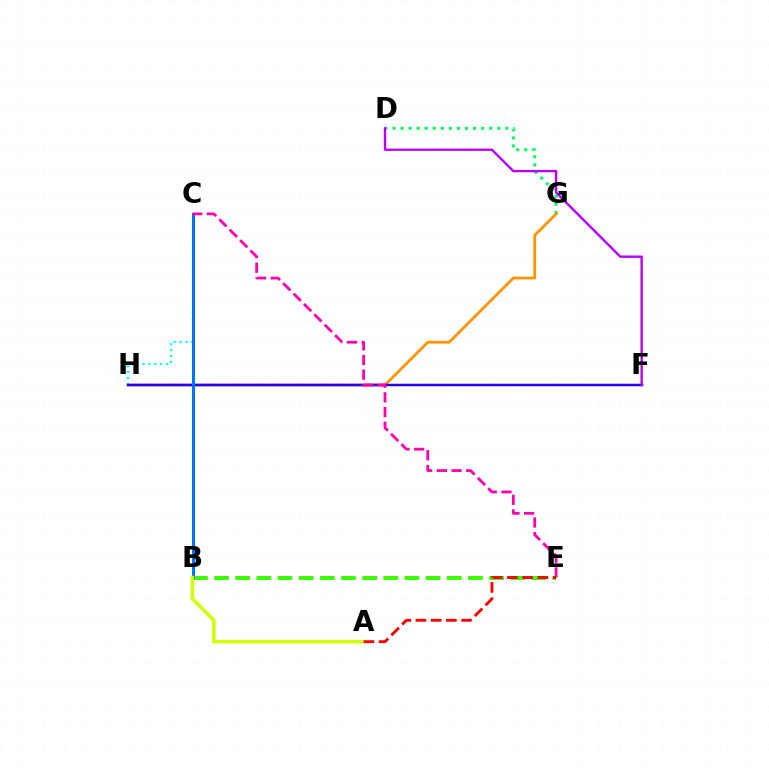{('D', 'G'): [{'color': '#00ff5c', 'line_style': 'dotted', 'thickness': 2.19}], ('C', 'H'): [{'color': '#00fff6', 'line_style': 'dotted', 'thickness': 1.6}], ('B', 'E'): [{'color': '#3dff00', 'line_style': 'dashed', 'thickness': 2.87}], ('G', 'H'): [{'color': '#ff9400', 'line_style': 'solid', 'thickness': 2.0}], ('F', 'H'): [{'color': '#2500ff', 'line_style': 'solid', 'thickness': 1.79}], ('D', 'F'): [{'color': '#b900ff', 'line_style': 'solid', 'thickness': 1.71}], ('B', 'C'): [{'color': '#0074ff', 'line_style': 'solid', 'thickness': 2.19}], ('C', 'E'): [{'color': '#ff00ac', 'line_style': 'dashed', 'thickness': 2.0}], ('A', 'B'): [{'color': '#d1ff00', 'line_style': 'solid', 'thickness': 2.54}], ('A', 'E'): [{'color': '#ff0000', 'line_style': 'dashed', 'thickness': 2.07}]}